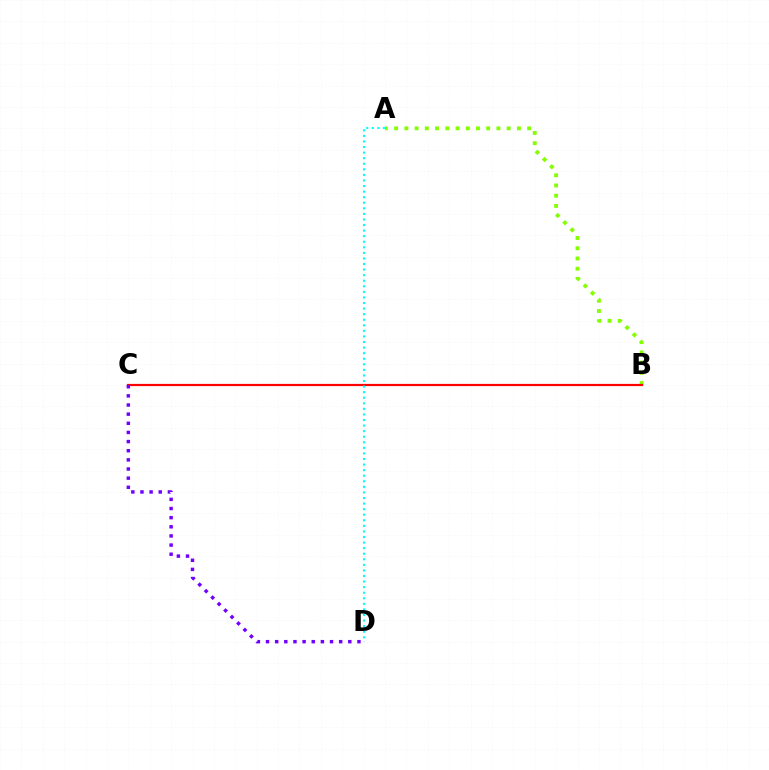{('A', 'B'): [{'color': '#84ff00', 'line_style': 'dotted', 'thickness': 2.78}], ('B', 'C'): [{'color': '#ff0000', 'line_style': 'solid', 'thickness': 1.59}], ('A', 'D'): [{'color': '#00fff6', 'line_style': 'dotted', 'thickness': 1.51}], ('C', 'D'): [{'color': '#7200ff', 'line_style': 'dotted', 'thickness': 2.48}]}